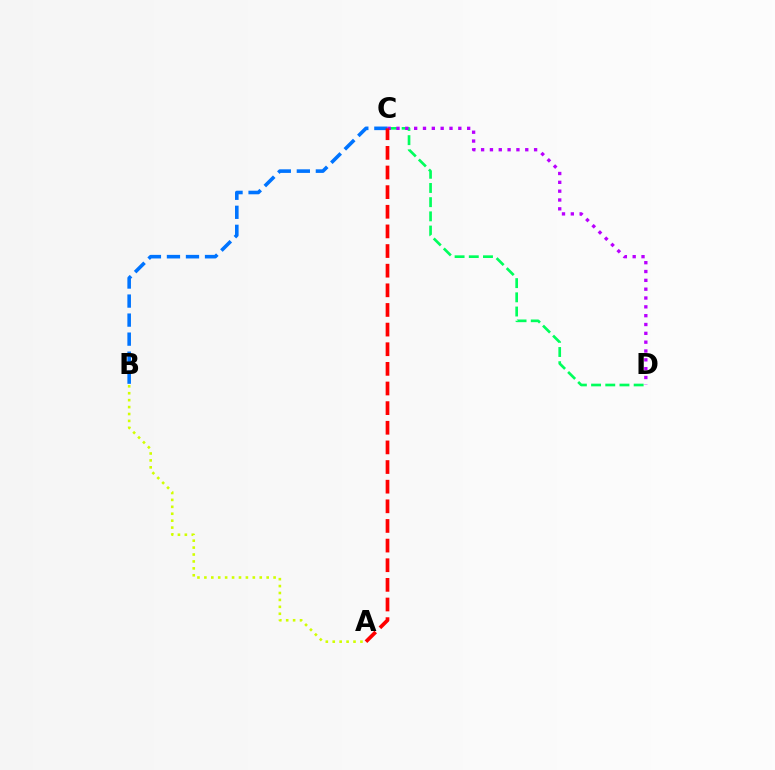{('B', 'C'): [{'color': '#0074ff', 'line_style': 'dashed', 'thickness': 2.59}], ('C', 'D'): [{'color': '#00ff5c', 'line_style': 'dashed', 'thickness': 1.93}, {'color': '#b900ff', 'line_style': 'dotted', 'thickness': 2.4}], ('A', 'B'): [{'color': '#d1ff00', 'line_style': 'dotted', 'thickness': 1.88}], ('A', 'C'): [{'color': '#ff0000', 'line_style': 'dashed', 'thickness': 2.67}]}